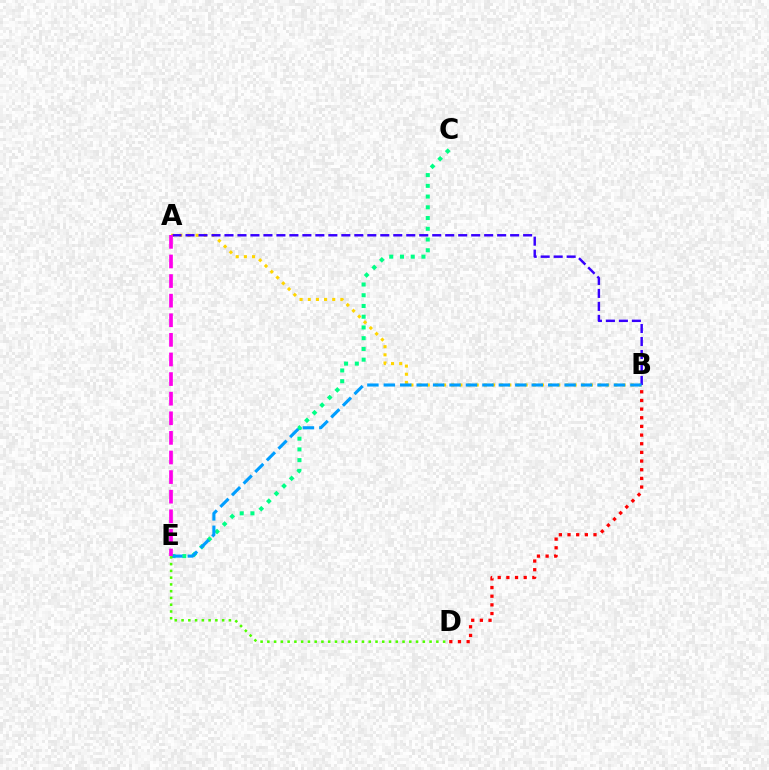{('C', 'E'): [{'color': '#00ff86', 'line_style': 'dotted', 'thickness': 2.92}], ('A', 'B'): [{'color': '#ffd500', 'line_style': 'dotted', 'thickness': 2.22}, {'color': '#3700ff', 'line_style': 'dashed', 'thickness': 1.76}], ('B', 'D'): [{'color': '#ff0000', 'line_style': 'dotted', 'thickness': 2.35}], ('B', 'E'): [{'color': '#009eff', 'line_style': 'dashed', 'thickness': 2.23}], ('D', 'E'): [{'color': '#4fff00', 'line_style': 'dotted', 'thickness': 1.84}], ('A', 'E'): [{'color': '#ff00ed', 'line_style': 'dashed', 'thickness': 2.66}]}